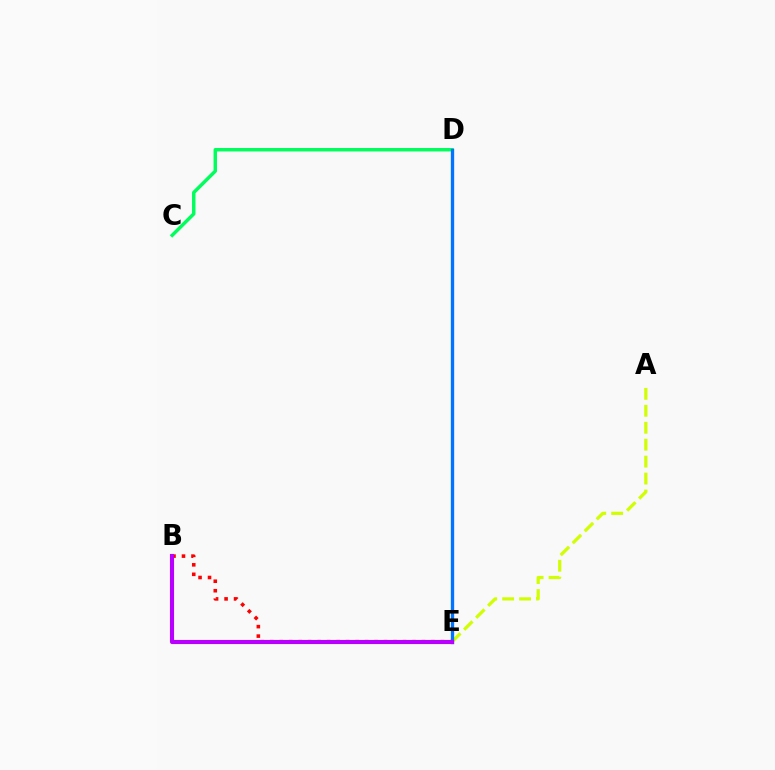{('A', 'E'): [{'color': '#d1ff00', 'line_style': 'dashed', 'thickness': 2.3}], ('C', 'D'): [{'color': '#00ff5c', 'line_style': 'solid', 'thickness': 2.48}], ('D', 'E'): [{'color': '#0074ff', 'line_style': 'solid', 'thickness': 2.4}], ('B', 'E'): [{'color': '#ff0000', 'line_style': 'dotted', 'thickness': 2.58}, {'color': '#b900ff', 'line_style': 'solid', 'thickness': 2.96}]}